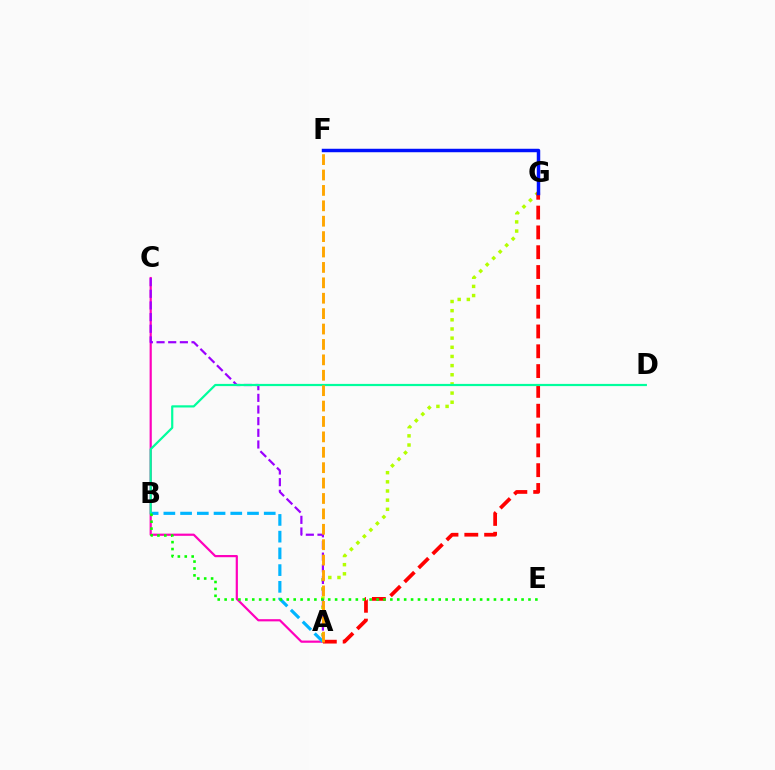{('A', 'C'): [{'color': '#ff00bd', 'line_style': 'solid', 'thickness': 1.58}, {'color': '#9b00ff', 'line_style': 'dashed', 'thickness': 1.58}], ('A', 'G'): [{'color': '#b3ff00', 'line_style': 'dotted', 'thickness': 2.49}, {'color': '#ff0000', 'line_style': 'dashed', 'thickness': 2.69}], ('A', 'B'): [{'color': '#00b5ff', 'line_style': 'dashed', 'thickness': 2.27}], ('B', 'D'): [{'color': '#00ff9d', 'line_style': 'solid', 'thickness': 1.58}], ('B', 'E'): [{'color': '#08ff00', 'line_style': 'dotted', 'thickness': 1.88}], ('A', 'F'): [{'color': '#ffa500', 'line_style': 'dashed', 'thickness': 2.09}], ('F', 'G'): [{'color': '#0010ff', 'line_style': 'solid', 'thickness': 2.49}]}